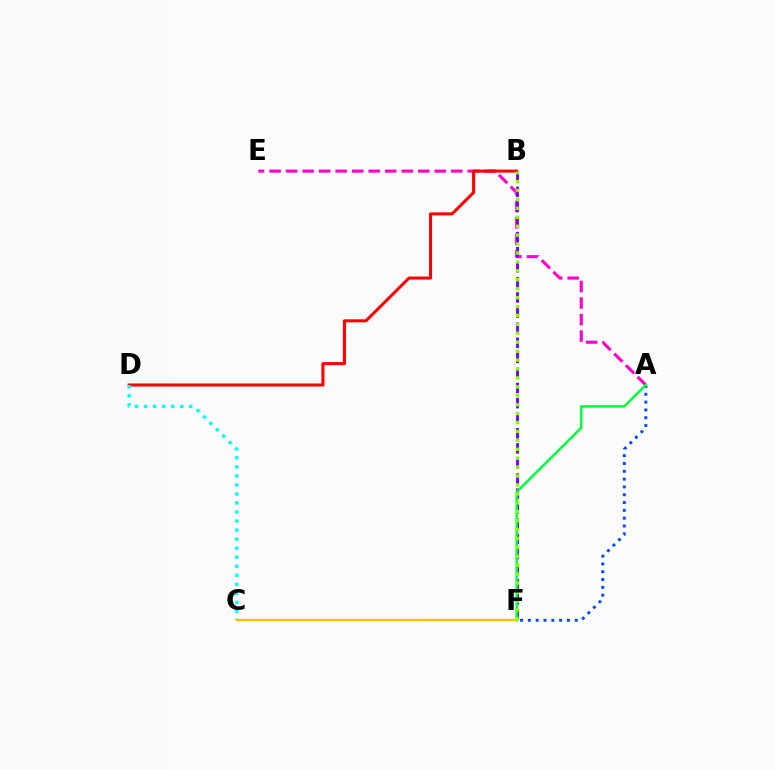{('A', 'E'): [{'color': '#ff00cf', 'line_style': 'dashed', 'thickness': 2.24}], ('B', 'D'): [{'color': '#ff0000', 'line_style': 'solid', 'thickness': 2.19}], ('B', 'F'): [{'color': '#7200ff', 'line_style': 'dashed', 'thickness': 2.05}, {'color': '#84ff00', 'line_style': 'dotted', 'thickness': 2.42}], ('A', 'F'): [{'color': '#004bff', 'line_style': 'dotted', 'thickness': 2.12}, {'color': '#00ff39', 'line_style': 'solid', 'thickness': 1.77}], ('C', 'D'): [{'color': '#00fff6', 'line_style': 'dotted', 'thickness': 2.45}], ('C', 'F'): [{'color': '#ffbd00', 'line_style': 'solid', 'thickness': 1.75}]}